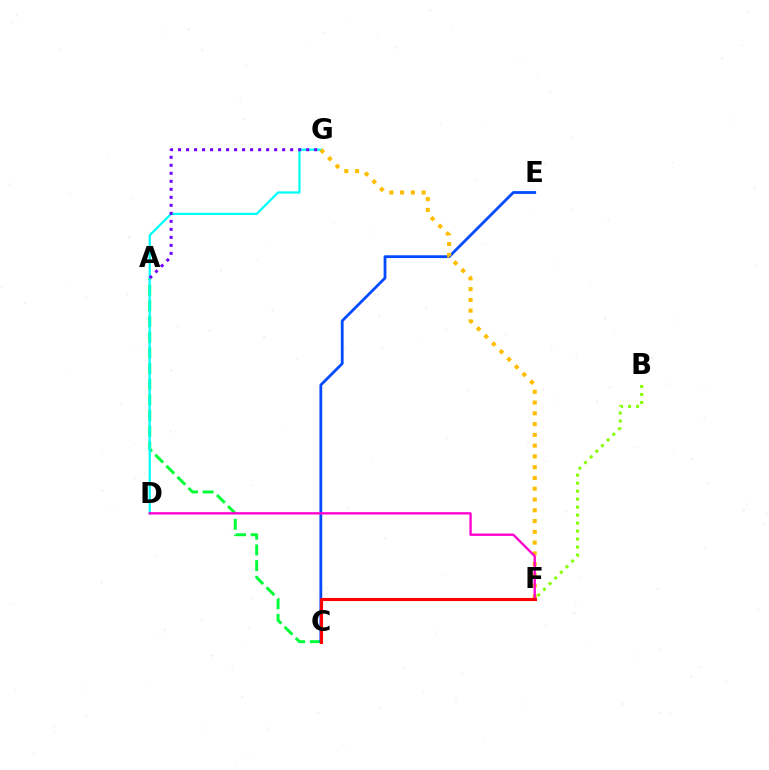{('A', 'C'): [{'color': '#00ff39', 'line_style': 'dashed', 'thickness': 2.13}], ('B', 'F'): [{'color': '#84ff00', 'line_style': 'dotted', 'thickness': 2.17}], ('C', 'E'): [{'color': '#004bff', 'line_style': 'solid', 'thickness': 2.01}], ('D', 'G'): [{'color': '#00fff6', 'line_style': 'solid', 'thickness': 1.61}], ('F', 'G'): [{'color': '#ffbd00', 'line_style': 'dotted', 'thickness': 2.93}], ('D', 'F'): [{'color': '#ff00cf', 'line_style': 'solid', 'thickness': 1.68}], ('C', 'F'): [{'color': '#ff0000', 'line_style': 'solid', 'thickness': 2.23}], ('A', 'G'): [{'color': '#7200ff', 'line_style': 'dotted', 'thickness': 2.18}]}